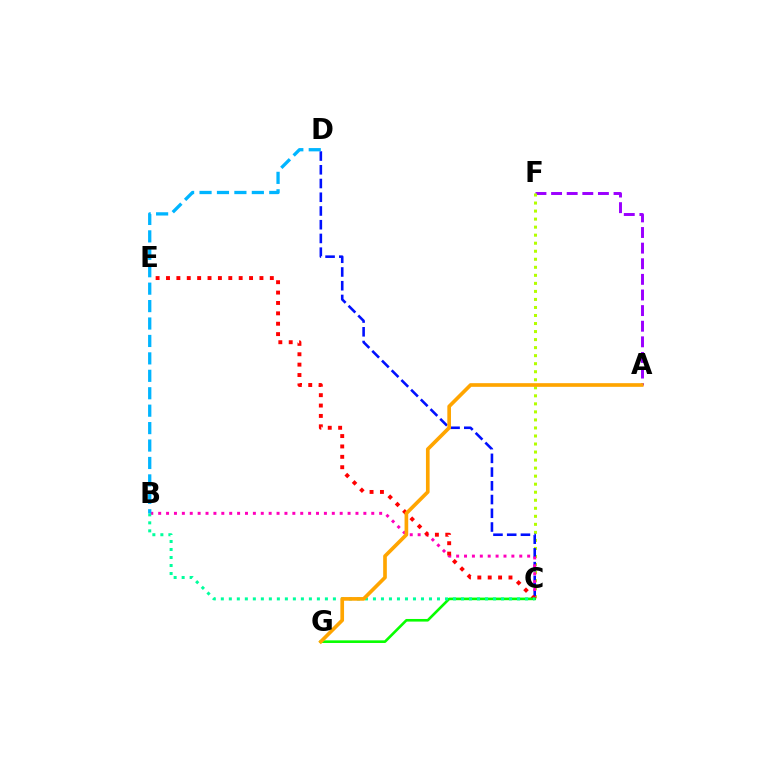{('A', 'F'): [{'color': '#9b00ff', 'line_style': 'dashed', 'thickness': 2.12}], ('C', 'F'): [{'color': '#b3ff00', 'line_style': 'dotted', 'thickness': 2.18}], ('C', 'D'): [{'color': '#0010ff', 'line_style': 'dashed', 'thickness': 1.87}], ('B', 'C'): [{'color': '#ff00bd', 'line_style': 'dotted', 'thickness': 2.14}, {'color': '#00ff9d', 'line_style': 'dotted', 'thickness': 2.18}], ('C', 'E'): [{'color': '#ff0000', 'line_style': 'dotted', 'thickness': 2.82}], ('C', 'G'): [{'color': '#08ff00', 'line_style': 'solid', 'thickness': 1.89}], ('A', 'G'): [{'color': '#ffa500', 'line_style': 'solid', 'thickness': 2.64}], ('B', 'D'): [{'color': '#00b5ff', 'line_style': 'dashed', 'thickness': 2.37}]}